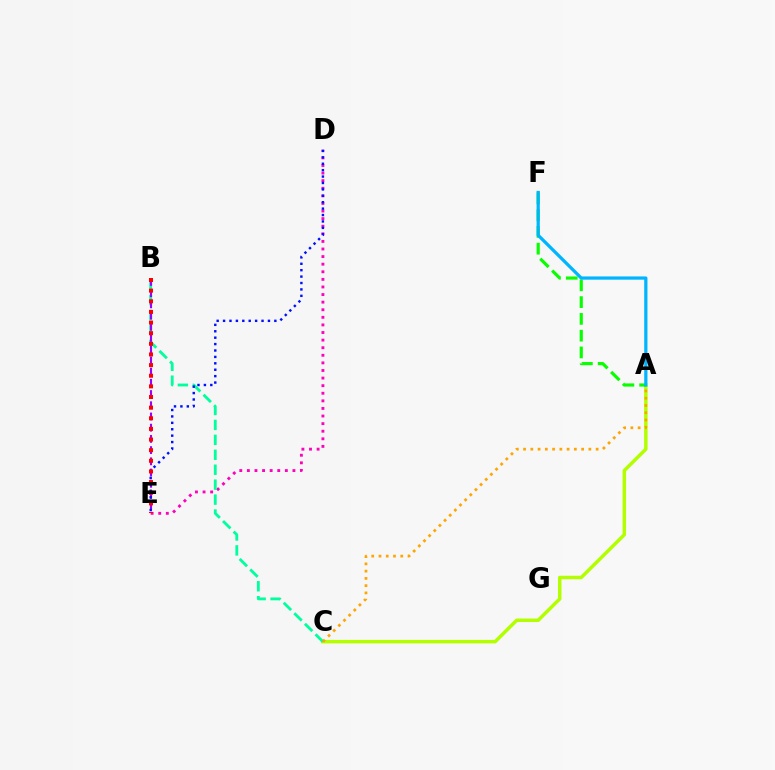{('D', 'E'): [{'color': '#ff00bd', 'line_style': 'dotted', 'thickness': 2.06}, {'color': '#0010ff', 'line_style': 'dotted', 'thickness': 1.74}], ('A', 'C'): [{'color': '#b3ff00', 'line_style': 'solid', 'thickness': 2.51}, {'color': '#ffa500', 'line_style': 'dotted', 'thickness': 1.97}], ('B', 'C'): [{'color': '#00ff9d', 'line_style': 'dashed', 'thickness': 2.03}], ('B', 'E'): [{'color': '#9b00ff', 'line_style': 'dashed', 'thickness': 1.52}, {'color': '#ff0000', 'line_style': 'dotted', 'thickness': 2.89}], ('A', 'F'): [{'color': '#08ff00', 'line_style': 'dashed', 'thickness': 2.28}, {'color': '#00b5ff', 'line_style': 'solid', 'thickness': 2.33}]}